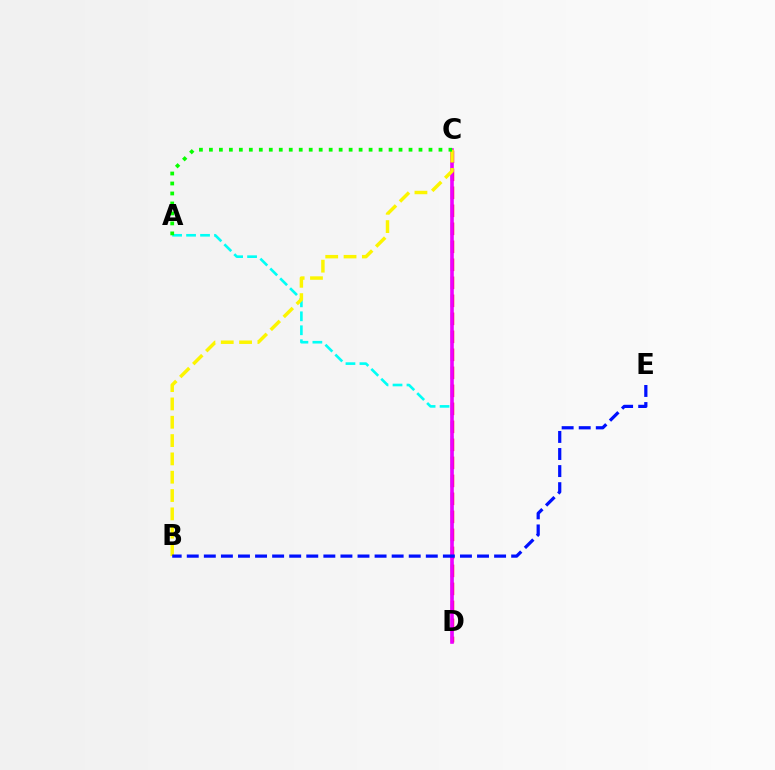{('A', 'D'): [{'color': '#00fff6', 'line_style': 'dashed', 'thickness': 1.9}], ('C', 'D'): [{'color': '#ff0000', 'line_style': 'dashed', 'thickness': 2.45}, {'color': '#ee00ff', 'line_style': 'solid', 'thickness': 2.6}], ('B', 'C'): [{'color': '#fcf500', 'line_style': 'dashed', 'thickness': 2.49}], ('B', 'E'): [{'color': '#0010ff', 'line_style': 'dashed', 'thickness': 2.32}], ('A', 'C'): [{'color': '#08ff00', 'line_style': 'dotted', 'thickness': 2.71}]}